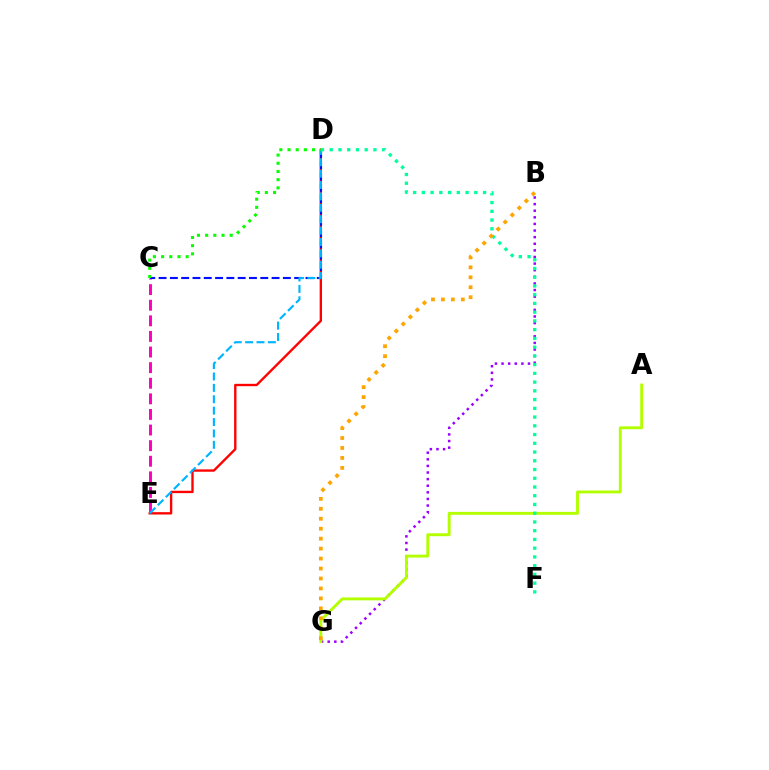{('C', 'E'): [{'color': '#ff00bd', 'line_style': 'dashed', 'thickness': 2.12}], ('B', 'G'): [{'color': '#9b00ff', 'line_style': 'dotted', 'thickness': 1.8}, {'color': '#ffa500', 'line_style': 'dotted', 'thickness': 2.7}], ('D', 'E'): [{'color': '#ff0000', 'line_style': 'solid', 'thickness': 1.7}, {'color': '#00b5ff', 'line_style': 'dashed', 'thickness': 1.55}], ('C', 'D'): [{'color': '#0010ff', 'line_style': 'dashed', 'thickness': 1.54}, {'color': '#08ff00', 'line_style': 'dotted', 'thickness': 2.22}], ('A', 'G'): [{'color': '#b3ff00', 'line_style': 'solid', 'thickness': 2.08}], ('D', 'F'): [{'color': '#00ff9d', 'line_style': 'dotted', 'thickness': 2.37}]}